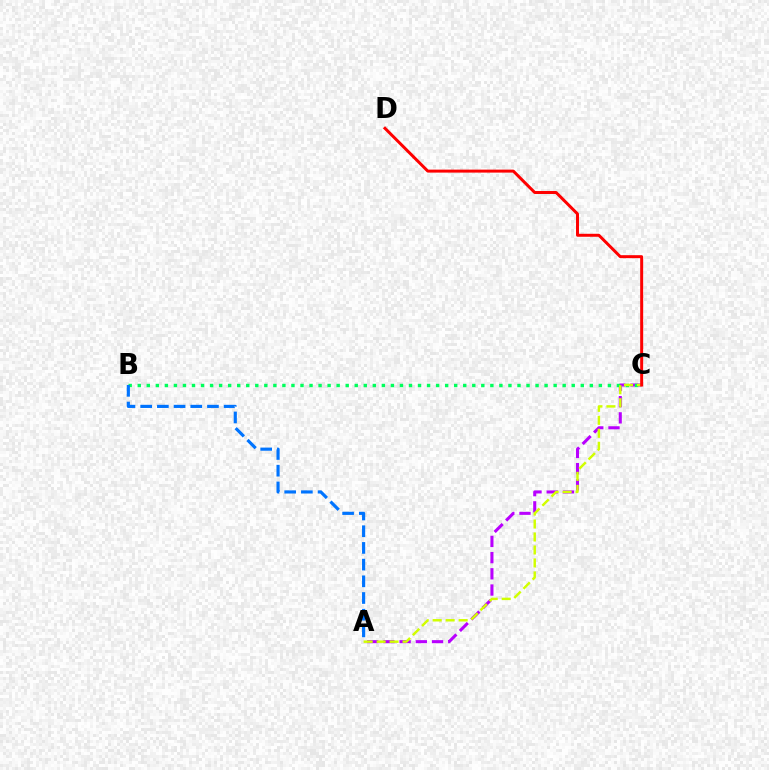{('A', 'C'): [{'color': '#b900ff', 'line_style': 'dashed', 'thickness': 2.2}, {'color': '#d1ff00', 'line_style': 'dashed', 'thickness': 1.76}], ('B', 'C'): [{'color': '#00ff5c', 'line_style': 'dotted', 'thickness': 2.46}], ('C', 'D'): [{'color': '#ff0000', 'line_style': 'solid', 'thickness': 2.14}], ('A', 'B'): [{'color': '#0074ff', 'line_style': 'dashed', 'thickness': 2.27}]}